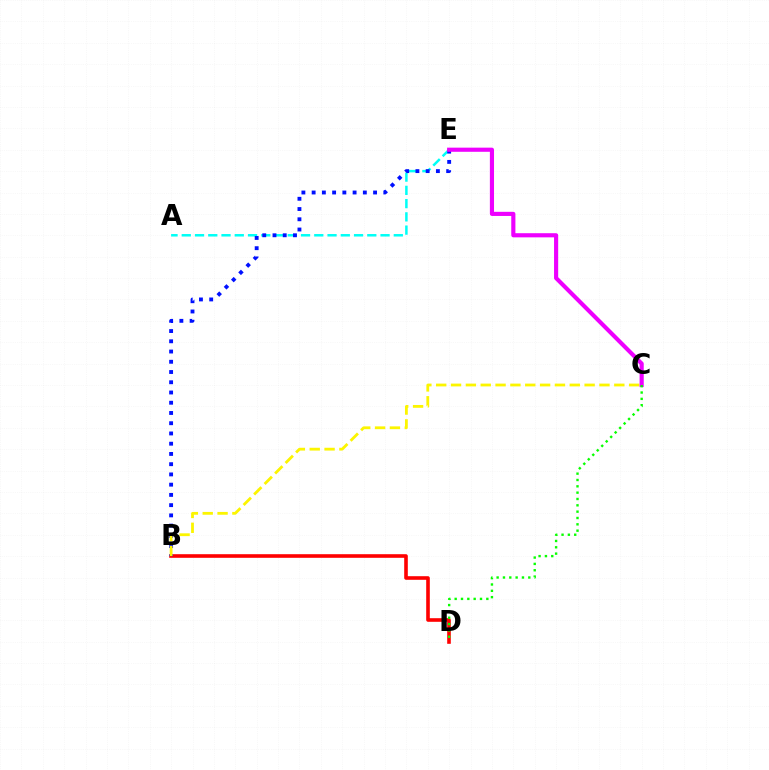{('B', 'D'): [{'color': '#ff0000', 'line_style': 'solid', 'thickness': 2.6}], ('A', 'E'): [{'color': '#00fff6', 'line_style': 'dashed', 'thickness': 1.8}], ('B', 'E'): [{'color': '#0010ff', 'line_style': 'dotted', 'thickness': 2.78}], ('B', 'C'): [{'color': '#fcf500', 'line_style': 'dashed', 'thickness': 2.02}], ('C', 'E'): [{'color': '#ee00ff', 'line_style': 'solid', 'thickness': 2.98}], ('C', 'D'): [{'color': '#08ff00', 'line_style': 'dotted', 'thickness': 1.72}]}